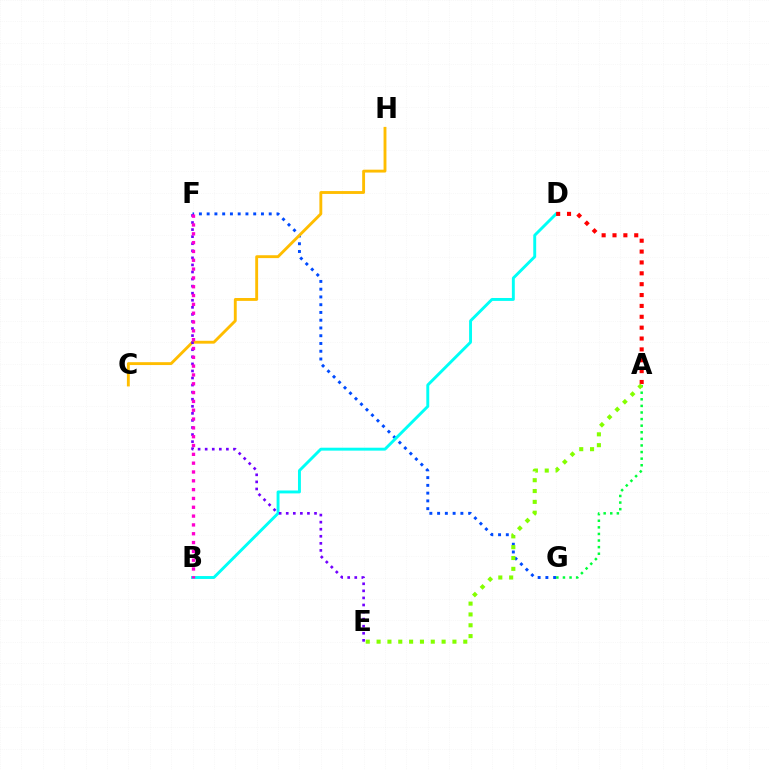{('F', 'G'): [{'color': '#004bff', 'line_style': 'dotted', 'thickness': 2.11}], ('B', 'D'): [{'color': '#00fff6', 'line_style': 'solid', 'thickness': 2.1}], ('A', 'D'): [{'color': '#ff0000', 'line_style': 'dotted', 'thickness': 2.95}], ('C', 'H'): [{'color': '#ffbd00', 'line_style': 'solid', 'thickness': 2.07}], ('E', 'F'): [{'color': '#7200ff', 'line_style': 'dotted', 'thickness': 1.92}], ('B', 'F'): [{'color': '#ff00cf', 'line_style': 'dotted', 'thickness': 2.4}], ('A', 'G'): [{'color': '#00ff39', 'line_style': 'dotted', 'thickness': 1.79}], ('A', 'E'): [{'color': '#84ff00', 'line_style': 'dotted', 'thickness': 2.94}]}